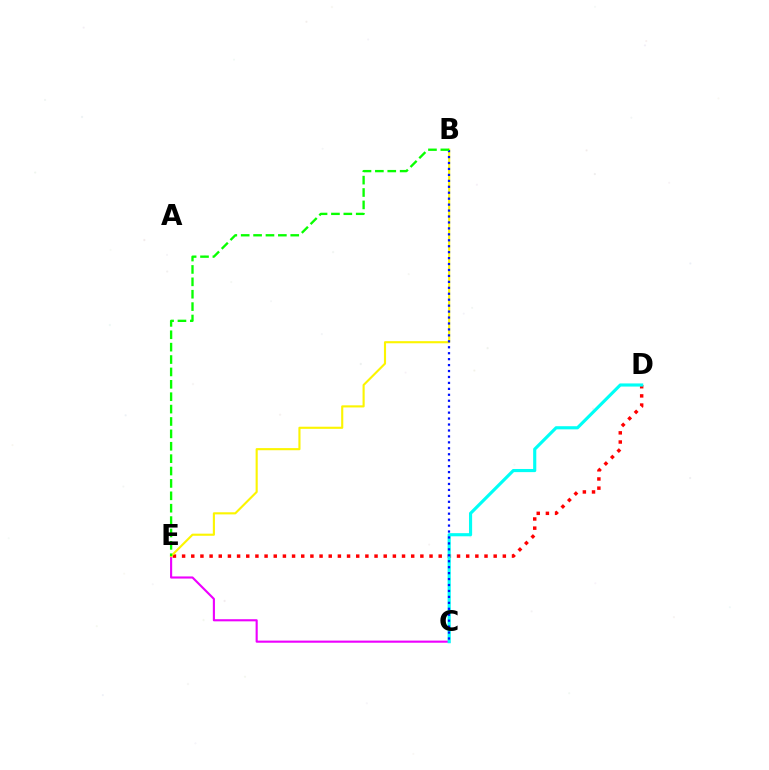{('C', 'E'): [{'color': '#ee00ff', 'line_style': 'solid', 'thickness': 1.53}], ('D', 'E'): [{'color': '#ff0000', 'line_style': 'dotted', 'thickness': 2.49}], ('B', 'E'): [{'color': '#fcf500', 'line_style': 'solid', 'thickness': 1.53}, {'color': '#08ff00', 'line_style': 'dashed', 'thickness': 1.68}], ('C', 'D'): [{'color': '#00fff6', 'line_style': 'solid', 'thickness': 2.26}], ('B', 'C'): [{'color': '#0010ff', 'line_style': 'dotted', 'thickness': 1.61}]}